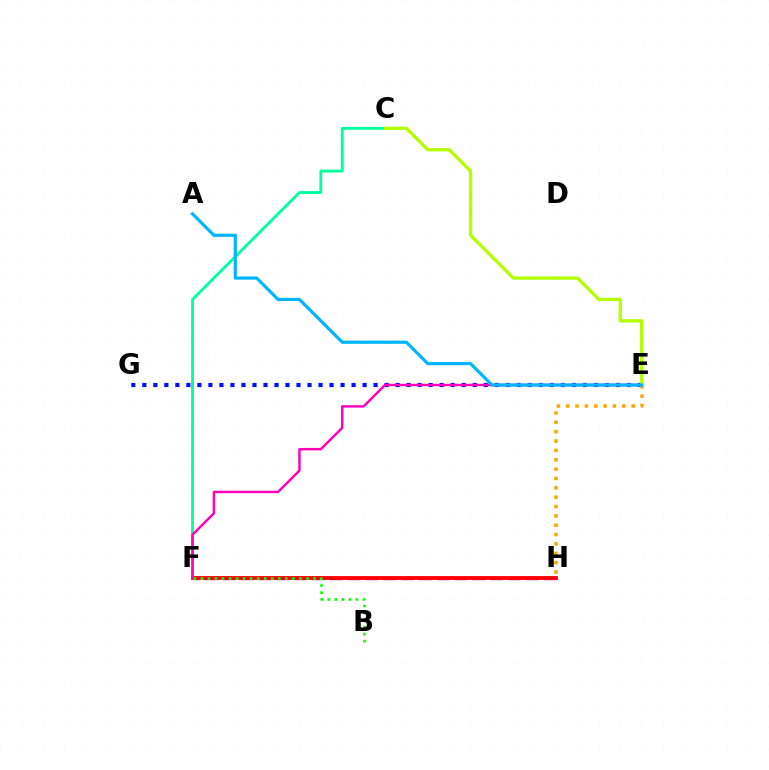{('E', 'H'): [{'color': '#ffa500', 'line_style': 'dotted', 'thickness': 2.54}], ('C', 'F'): [{'color': '#00ff9d', 'line_style': 'solid', 'thickness': 2.06}], ('E', 'G'): [{'color': '#0010ff', 'line_style': 'dotted', 'thickness': 2.99}], ('F', 'H'): [{'color': '#9b00ff', 'line_style': 'dashed', 'thickness': 2.42}, {'color': '#ff0000', 'line_style': 'solid', 'thickness': 2.75}], ('B', 'F'): [{'color': '#08ff00', 'line_style': 'dotted', 'thickness': 1.91}], ('E', 'F'): [{'color': '#ff00bd', 'line_style': 'solid', 'thickness': 1.76}], ('C', 'E'): [{'color': '#b3ff00', 'line_style': 'solid', 'thickness': 2.38}], ('A', 'E'): [{'color': '#00b5ff', 'line_style': 'solid', 'thickness': 2.3}]}